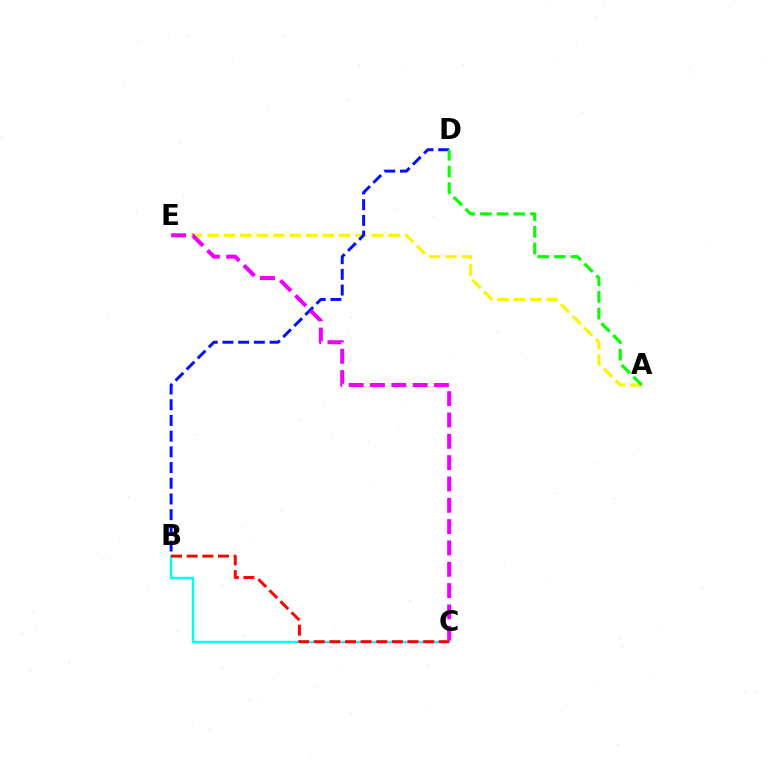{('A', 'E'): [{'color': '#fcf500', 'line_style': 'dashed', 'thickness': 2.23}], ('B', 'C'): [{'color': '#00fff6', 'line_style': 'solid', 'thickness': 1.75}, {'color': '#ff0000', 'line_style': 'dashed', 'thickness': 2.12}], ('B', 'D'): [{'color': '#0010ff', 'line_style': 'dashed', 'thickness': 2.13}], ('A', 'D'): [{'color': '#08ff00', 'line_style': 'dashed', 'thickness': 2.26}], ('C', 'E'): [{'color': '#ee00ff', 'line_style': 'dashed', 'thickness': 2.9}]}